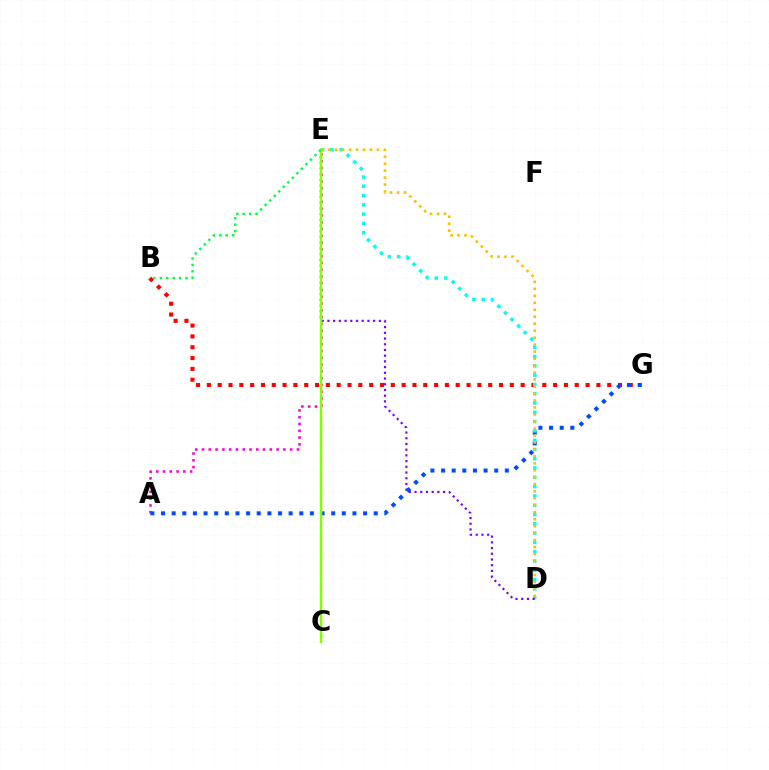{('A', 'E'): [{'color': '#ff00cf', 'line_style': 'dotted', 'thickness': 1.84}], ('B', 'G'): [{'color': '#ff0000', 'line_style': 'dotted', 'thickness': 2.94}], ('A', 'G'): [{'color': '#004bff', 'line_style': 'dotted', 'thickness': 2.89}], ('D', 'E'): [{'color': '#00fff6', 'line_style': 'dotted', 'thickness': 2.52}, {'color': '#ffbd00', 'line_style': 'dotted', 'thickness': 1.9}, {'color': '#7200ff', 'line_style': 'dotted', 'thickness': 1.55}], ('C', 'E'): [{'color': '#84ff00', 'line_style': 'solid', 'thickness': 1.76}], ('B', 'E'): [{'color': '#00ff39', 'line_style': 'dotted', 'thickness': 1.74}]}